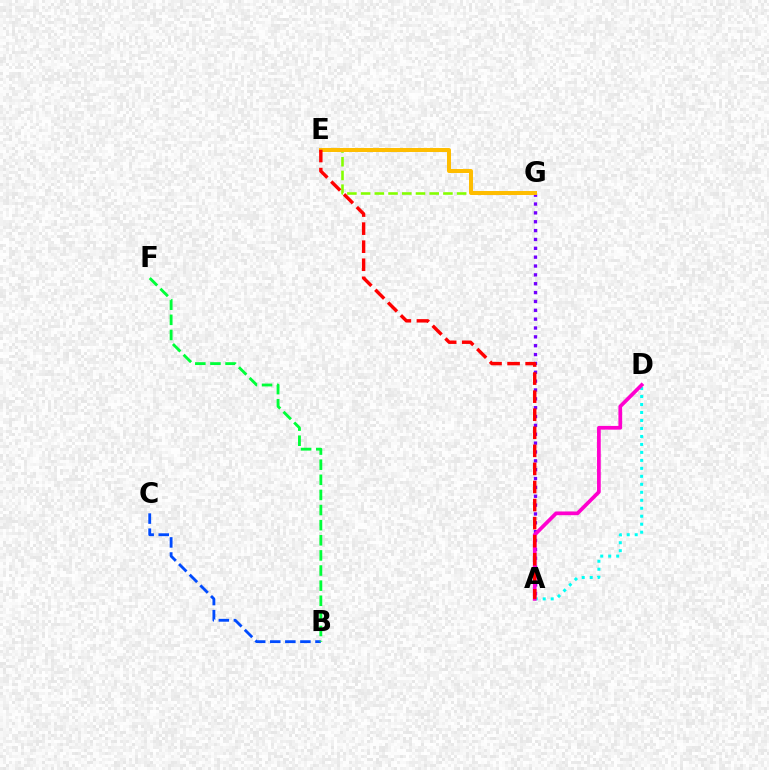{('E', 'G'): [{'color': '#84ff00', 'line_style': 'dashed', 'thickness': 1.86}, {'color': '#ffbd00', 'line_style': 'solid', 'thickness': 2.87}], ('B', 'C'): [{'color': '#004bff', 'line_style': 'dashed', 'thickness': 2.05}], ('A', 'G'): [{'color': '#7200ff', 'line_style': 'dotted', 'thickness': 2.41}], ('B', 'F'): [{'color': '#00ff39', 'line_style': 'dashed', 'thickness': 2.05}], ('A', 'D'): [{'color': '#00fff6', 'line_style': 'dotted', 'thickness': 2.17}, {'color': '#ff00cf', 'line_style': 'solid', 'thickness': 2.68}], ('A', 'E'): [{'color': '#ff0000', 'line_style': 'dashed', 'thickness': 2.45}]}